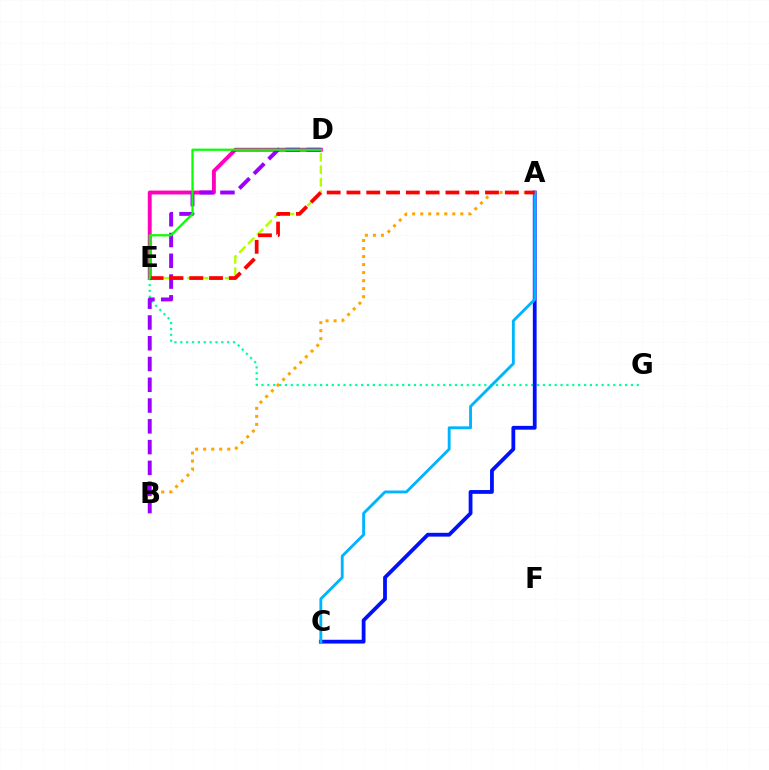{('D', 'E'): [{'color': '#ff00bd', 'line_style': 'solid', 'thickness': 2.8}, {'color': '#b3ff00', 'line_style': 'dashed', 'thickness': 1.7}, {'color': '#08ff00', 'line_style': 'solid', 'thickness': 1.61}], ('E', 'G'): [{'color': '#00ff9d', 'line_style': 'dotted', 'thickness': 1.59}], ('A', 'C'): [{'color': '#0010ff', 'line_style': 'solid', 'thickness': 2.73}, {'color': '#00b5ff', 'line_style': 'solid', 'thickness': 2.06}], ('A', 'B'): [{'color': '#ffa500', 'line_style': 'dotted', 'thickness': 2.18}], ('B', 'D'): [{'color': '#9b00ff', 'line_style': 'dashed', 'thickness': 2.82}], ('A', 'E'): [{'color': '#ff0000', 'line_style': 'dashed', 'thickness': 2.69}]}